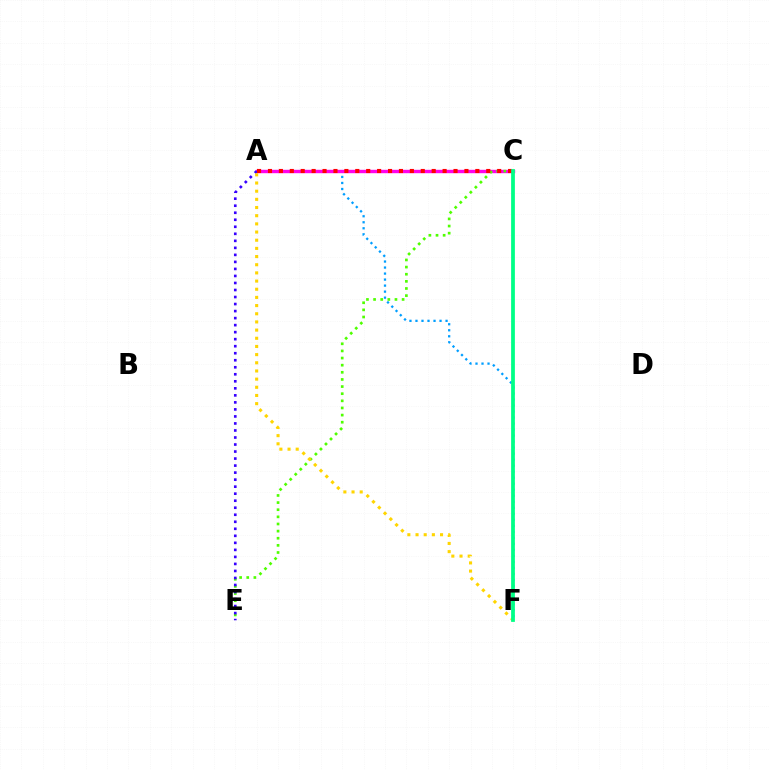{('A', 'F'): [{'color': '#009eff', 'line_style': 'dotted', 'thickness': 1.64}, {'color': '#ffd500', 'line_style': 'dotted', 'thickness': 2.22}], ('A', 'C'): [{'color': '#ff00ed', 'line_style': 'solid', 'thickness': 2.44}, {'color': '#ff0000', 'line_style': 'dotted', 'thickness': 2.97}], ('C', 'E'): [{'color': '#4fff00', 'line_style': 'dotted', 'thickness': 1.94}], ('A', 'E'): [{'color': '#3700ff', 'line_style': 'dotted', 'thickness': 1.91}], ('C', 'F'): [{'color': '#00ff86', 'line_style': 'solid', 'thickness': 2.71}]}